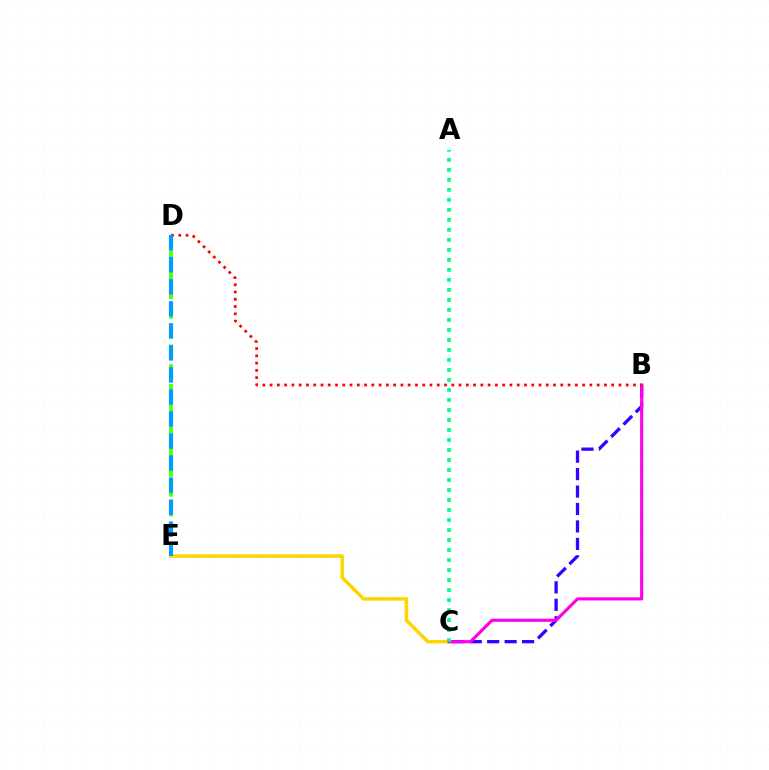{('B', 'C'): [{'color': '#3700ff', 'line_style': 'dashed', 'thickness': 2.37}, {'color': '#ff00ed', 'line_style': 'solid', 'thickness': 2.25}], ('D', 'E'): [{'color': '#4fff00', 'line_style': 'dashed', 'thickness': 2.69}, {'color': '#009eff', 'line_style': 'dashed', 'thickness': 2.99}], ('C', 'E'): [{'color': '#ffd500', 'line_style': 'solid', 'thickness': 2.52}], ('B', 'D'): [{'color': '#ff0000', 'line_style': 'dotted', 'thickness': 1.97}], ('A', 'C'): [{'color': '#00ff86', 'line_style': 'dotted', 'thickness': 2.72}]}